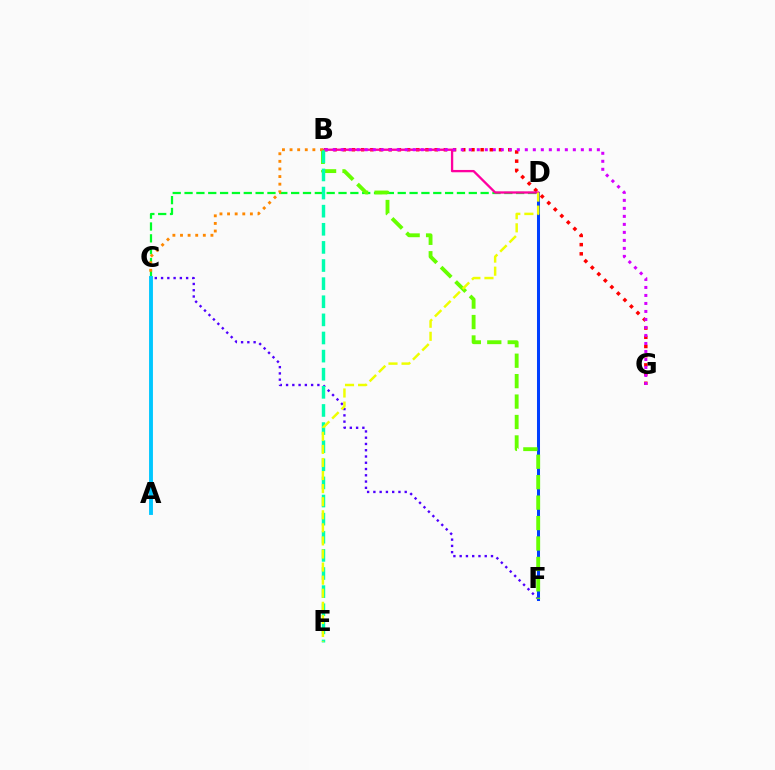{('D', 'F'): [{'color': '#003fff', 'line_style': 'solid', 'thickness': 2.18}], ('B', 'G'): [{'color': '#ff0000', 'line_style': 'dotted', 'thickness': 2.5}, {'color': '#d600ff', 'line_style': 'dotted', 'thickness': 2.17}], ('C', 'D'): [{'color': '#00ff27', 'line_style': 'dashed', 'thickness': 1.61}], ('C', 'F'): [{'color': '#4f00ff', 'line_style': 'dotted', 'thickness': 1.7}], ('B', 'D'): [{'color': '#ff00a0', 'line_style': 'solid', 'thickness': 1.67}], ('B', 'F'): [{'color': '#66ff00', 'line_style': 'dashed', 'thickness': 2.78}], ('B', 'C'): [{'color': '#ff8800', 'line_style': 'dotted', 'thickness': 2.07}], ('B', 'E'): [{'color': '#00ffaf', 'line_style': 'dashed', 'thickness': 2.46}], ('A', 'C'): [{'color': '#00c7ff', 'line_style': 'solid', 'thickness': 2.79}], ('D', 'E'): [{'color': '#eeff00', 'line_style': 'dashed', 'thickness': 1.78}]}